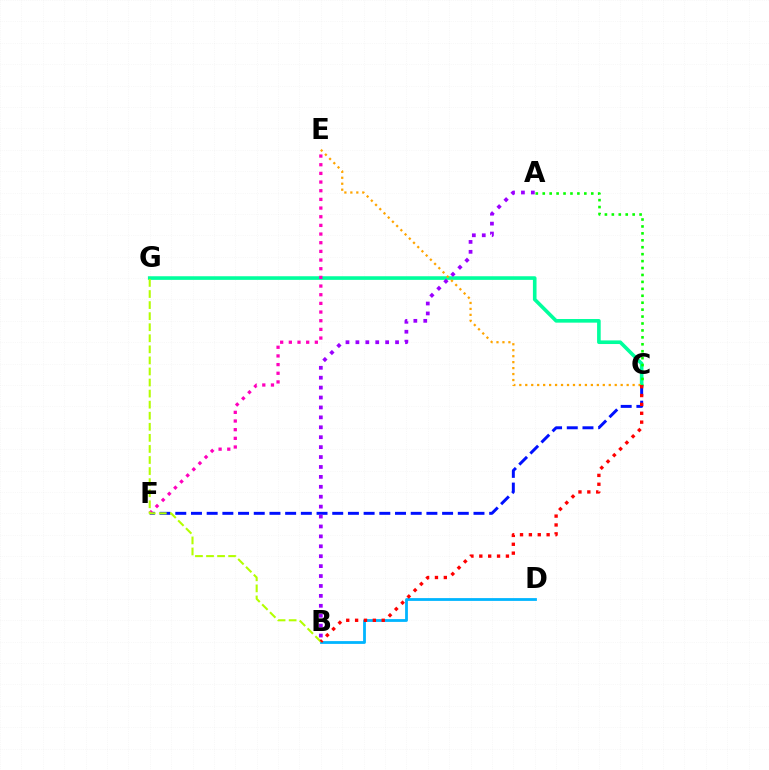{('C', 'G'): [{'color': '#00ff9d', 'line_style': 'solid', 'thickness': 2.61}], ('B', 'D'): [{'color': '#00b5ff', 'line_style': 'solid', 'thickness': 2.01}], ('C', 'F'): [{'color': '#0010ff', 'line_style': 'dashed', 'thickness': 2.13}], ('E', 'F'): [{'color': '#ff00bd', 'line_style': 'dotted', 'thickness': 2.35}], ('C', 'E'): [{'color': '#ffa500', 'line_style': 'dotted', 'thickness': 1.62}], ('B', 'G'): [{'color': '#b3ff00', 'line_style': 'dashed', 'thickness': 1.5}], ('A', 'B'): [{'color': '#9b00ff', 'line_style': 'dotted', 'thickness': 2.69}], ('A', 'C'): [{'color': '#08ff00', 'line_style': 'dotted', 'thickness': 1.88}], ('B', 'C'): [{'color': '#ff0000', 'line_style': 'dotted', 'thickness': 2.41}]}